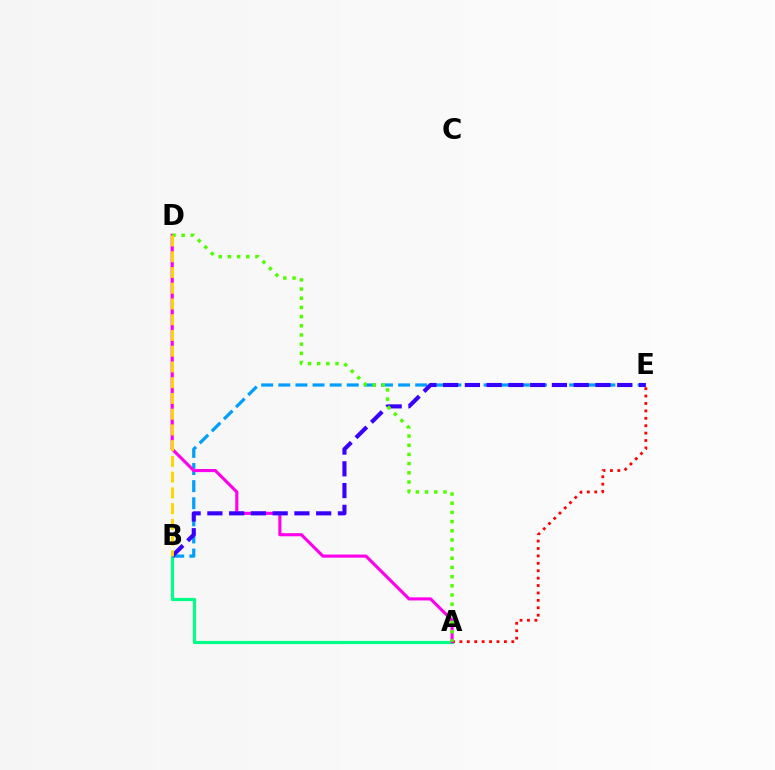{('A', 'B'): [{'color': '#00ff86', 'line_style': 'solid', 'thickness': 2.29}], ('B', 'E'): [{'color': '#009eff', 'line_style': 'dashed', 'thickness': 2.32}, {'color': '#3700ff', 'line_style': 'dashed', 'thickness': 2.96}], ('A', 'E'): [{'color': '#ff0000', 'line_style': 'dotted', 'thickness': 2.01}], ('A', 'D'): [{'color': '#ff00ed', 'line_style': 'solid', 'thickness': 2.24}, {'color': '#4fff00', 'line_style': 'dotted', 'thickness': 2.49}], ('B', 'D'): [{'color': '#ffd500', 'line_style': 'dashed', 'thickness': 2.14}]}